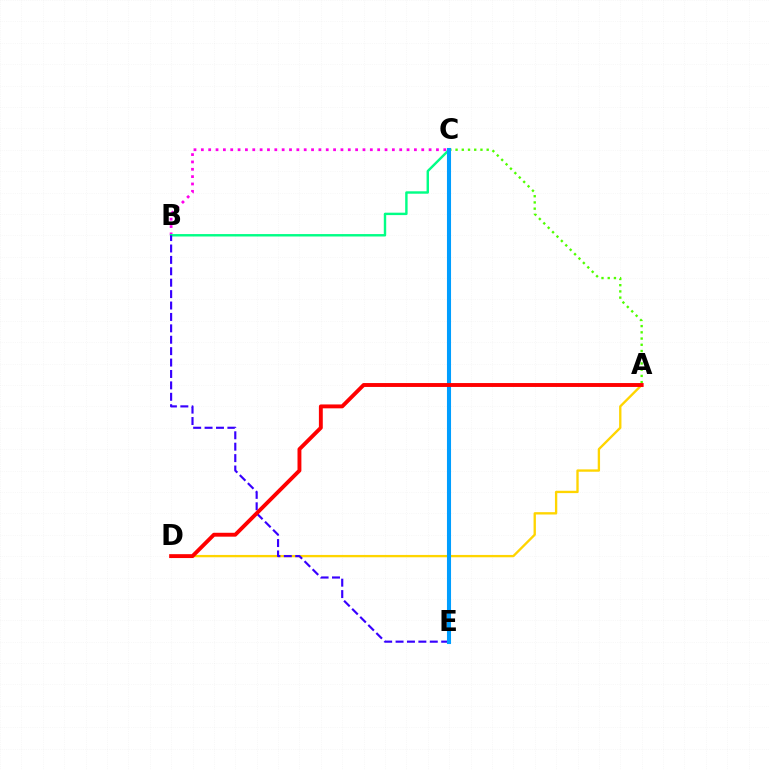{('A', 'D'): [{'color': '#ffd500', 'line_style': 'solid', 'thickness': 1.69}, {'color': '#ff0000', 'line_style': 'solid', 'thickness': 2.8}], ('A', 'C'): [{'color': '#4fff00', 'line_style': 'dotted', 'thickness': 1.69}], ('B', 'C'): [{'color': '#ff00ed', 'line_style': 'dotted', 'thickness': 2.0}, {'color': '#00ff86', 'line_style': 'solid', 'thickness': 1.74}], ('B', 'E'): [{'color': '#3700ff', 'line_style': 'dashed', 'thickness': 1.55}], ('C', 'E'): [{'color': '#009eff', 'line_style': 'solid', 'thickness': 2.93}]}